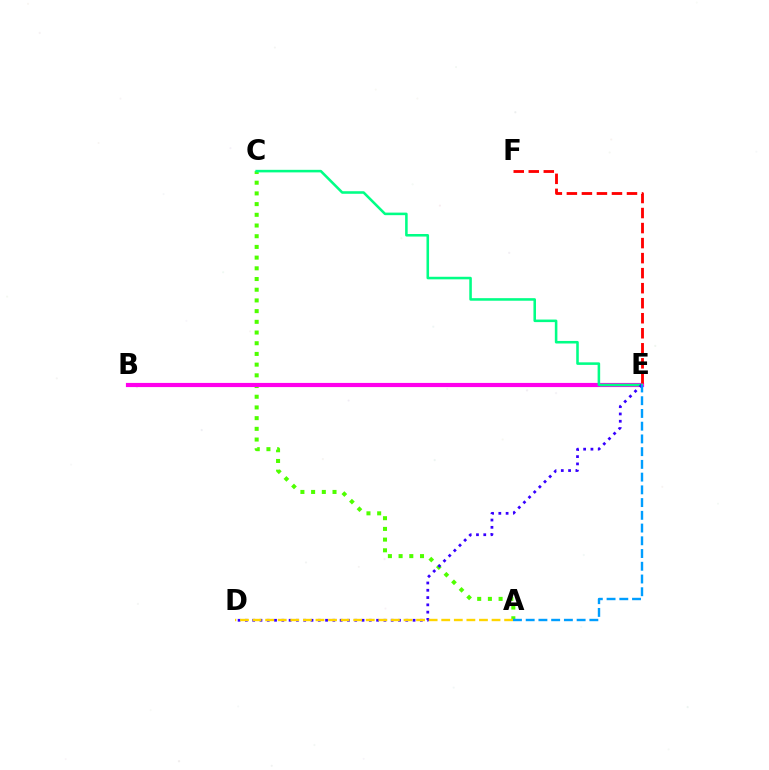{('A', 'C'): [{'color': '#4fff00', 'line_style': 'dotted', 'thickness': 2.91}], ('B', 'E'): [{'color': '#ff00ed', 'line_style': 'solid', 'thickness': 3.0}], ('E', 'F'): [{'color': '#ff0000', 'line_style': 'dashed', 'thickness': 2.04}], ('C', 'E'): [{'color': '#00ff86', 'line_style': 'solid', 'thickness': 1.84}], ('D', 'E'): [{'color': '#3700ff', 'line_style': 'dotted', 'thickness': 1.98}], ('A', 'E'): [{'color': '#009eff', 'line_style': 'dashed', 'thickness': 1.73}], ('A', 'D'): [{'color': '#ffd500', 'line_style': 'dashed', 'thickness': 1.71}]}